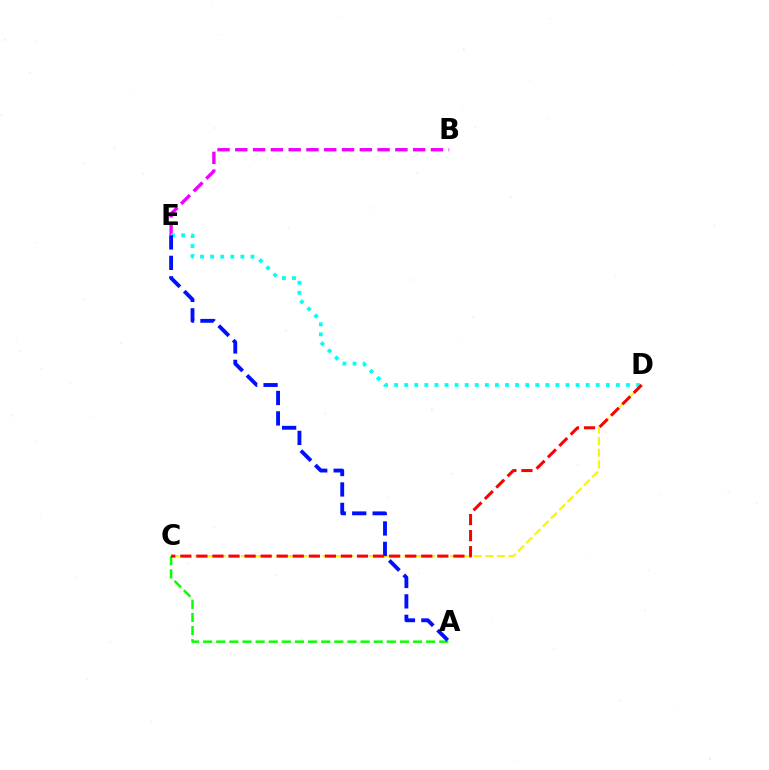{('B', 'E'): [{'color': '#ee00ff', 'line_style': 'dashed', 'thickness': 2.42}], ('C', 'D'): [{'color': '#fcf500', 'line_style': 'dashed', 'thickness': 1.58}, {'color': '#ff0000', 'line_style': 'dashed', 'thickness': 2.18}], ('A', 'C'): [{'color': '#08ff00', 'line_style': 'dashed', 'thickness': 1.78}], ('D', 'E'): [{'color': '#00fff6', 'line_style': 'dotted', 'thickness': 2.74}], ('A', 'E'): [{'color': '#0010ff', 'line_style': 'dashed', 'thickness': 2.78}]}